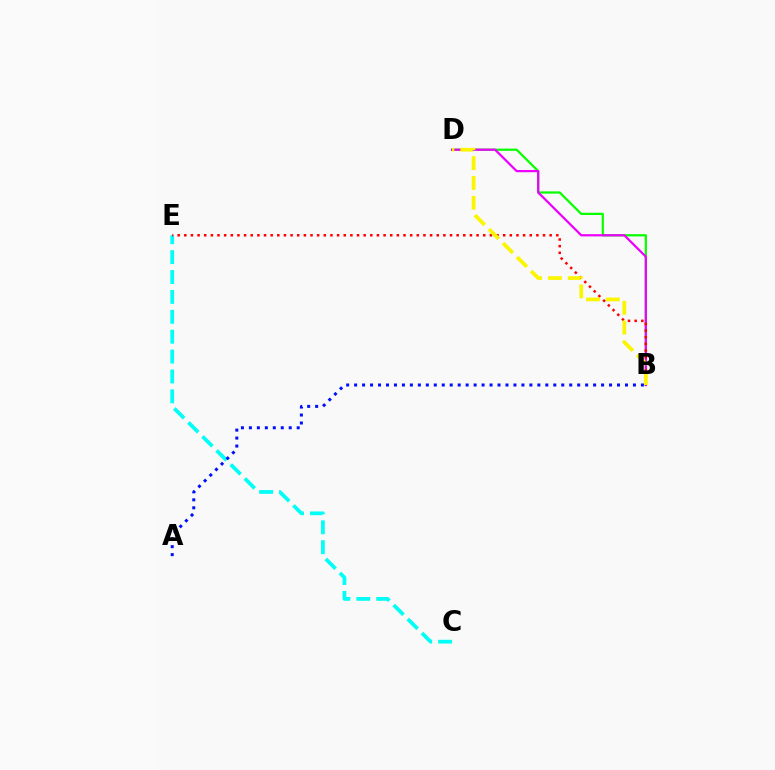{('B', 'D'): [{'color': '#08ff00', 'line_style': 'solid', 'thickness': 1.61}, {'color': '#ee00ff', 'line_style': 'solid', 'thickness': 1.6}, {'color': '#fcf500', 'line_style': 'dashed', 'thickness': 2.69}], ('C', 'E'): [{'color': '#00fff6', 'line_style': 'dashed', 'thickness': 2.7}], ('B', 'E'): [{'color': '#ff0000', 'line_style': 'dotted', 'thickness': 1.8}], ('A', 'B'): [{'color': '#0010ff', 'line_style': 'dotted', 'thickness': 2.16}]}